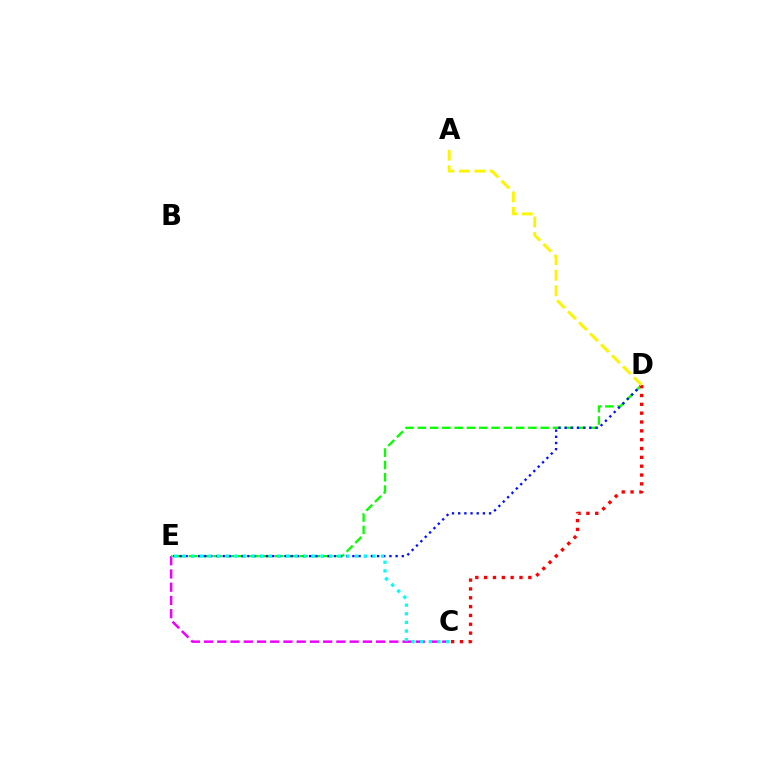{('C', 'E'): [{'color': '#ee00ff', 'line_style': 'dashed', 'thickness': 1.8}, {'color': '#00fff6', 'line_style': 'dotted', 'thickness': 2.34}], ('D', 'E'): [{'color': '#08ff00', 'line_style': 'dashed', 'thickness': 1.67}, {'color': '#0010ff', 'line_style': 'dotted', 'thickness': 1.68}], ('C', 'D'): [{'color': '#ff0000', 'line_style': 'dotted', 'thickness': 2.4}], ('A', 'D'): [{'color': '#fcf500', 'line_style': 'dashed', 'thickness': 2.11}]}